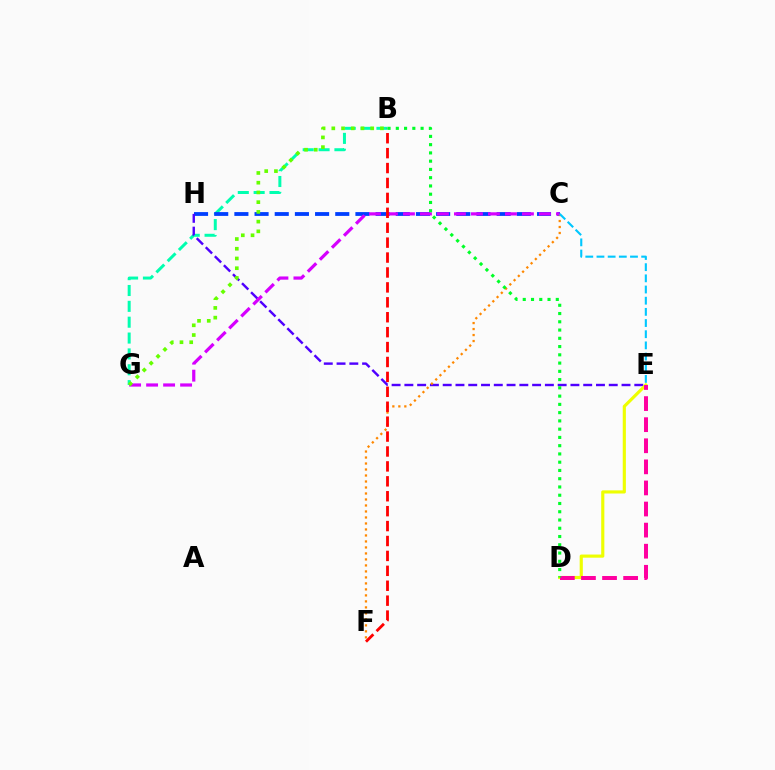{('B', 'G'): [{'color': '#00ffaf', 'line_style': 'dashed', 'thickness': 2.15}, {'color': '#66ff00', 'line_style': 'dotted', 'thickness': 2.64}], ('C', 'H'): [{'color': '#003fff', 'line_style': 'dashed', 'thickness': 2.74}], ('E', 'H'): [{'color': '#4f00ff', 'line_style': 'dashed', 'thickness': 1.74}], ('C', 'F'): [{'color': '#ff8800', 'line_style': 'dotted', 'thickness': 1.63}], ('C', 'G'): [{'color': '#d600ff', 'line_style': 'dashed', 'thickness': 2.31}], ('D', 'E'): [{'color': '#eeff00', 'line_style': 'solid', 'thickness': 2.26}, {'color': '#ff00a0', 'line_style': 'dashed', 'thickness': 2.86}], ('B', 'F'): [{'color': '#ff0000', 'line_style': 'dashed', 'thickness': 2.03}], ('C', 'E'): [{'color': '#00c7ff', 'line_style': 'dashed', 'thickness': 1.52}], ('B', 'D'): [{'color': '#00ff27', 'line_style': 'dotted', 'thickness': 2.24}]}